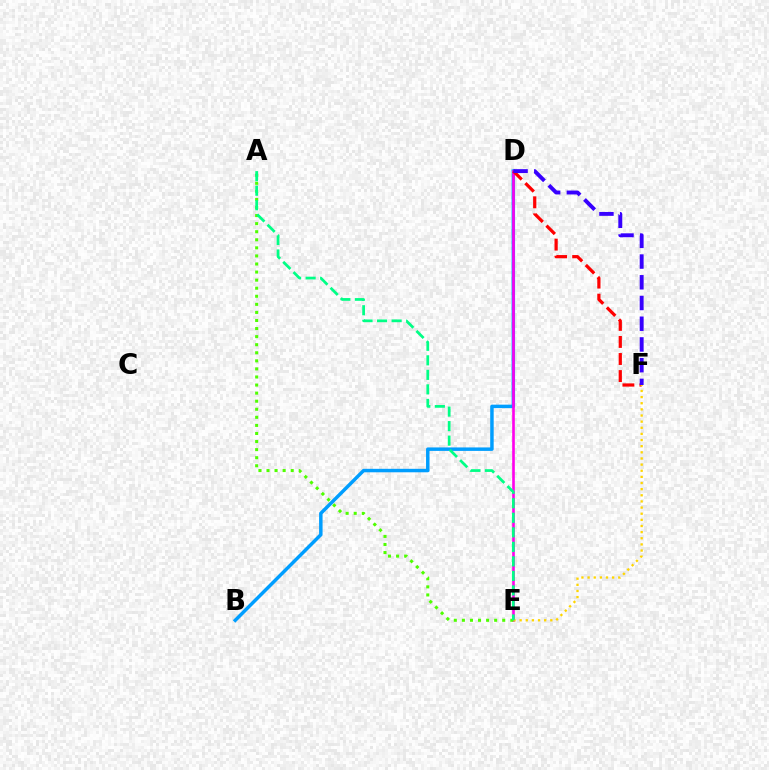{('B', 'D'): [{'color': '#009eff', 'line_style': 'solid', 'thickness': 2.5}], ('D', 'E'): [{'color': '#ff00ed', 'line_style': 'solid', 'thickness': 1.9}], ('D', 'F'): [{'color': '#ff0000', 'line_style': 'dashed', 'thickness': 2.32}, {'color': '#3700ff', 'line_style': 'dashed', 'thickness': 2.81}], ('E', 'F'): [{'color': '#ffd500', 'line_style': 'dotted', 'thickness': 1.67}], ('A', 'E'): [{'color': '#4fff00', 'line_style': 'dotted', 'thickness': 2.19}, {'color': '#00ff86', 'line_style': 'dashed', 'thickness': 1.97}]}